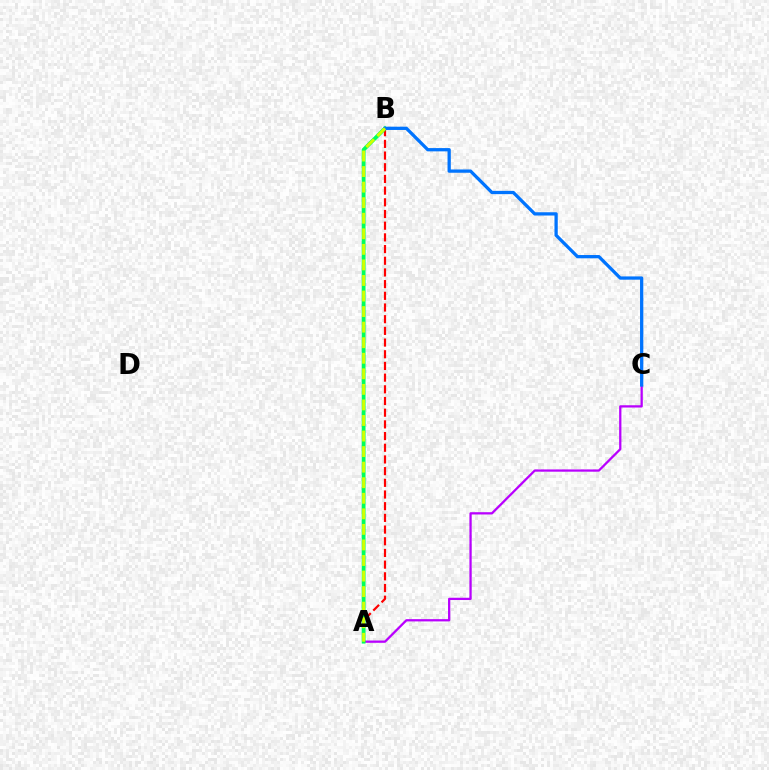{('A', 'B'): [{'color': '#ff0000', 'line_style': 'dashed', 'thickness': 1.59}, {'color': '#00ff5c', 'line_style': 'solid', 'thickness': 2.74}, {'color': '#d1ff00', 'line_style': 'dashed', 'thickness': 2.11}], ('A', 'C'): [{'color': '#b900ff', 'line_style': 'solid', 'thickness': 1.63}], ('B', 'C'): [{'color': '#0074ff', 'line_style': 'solid', 'thickness': 2.36}]}